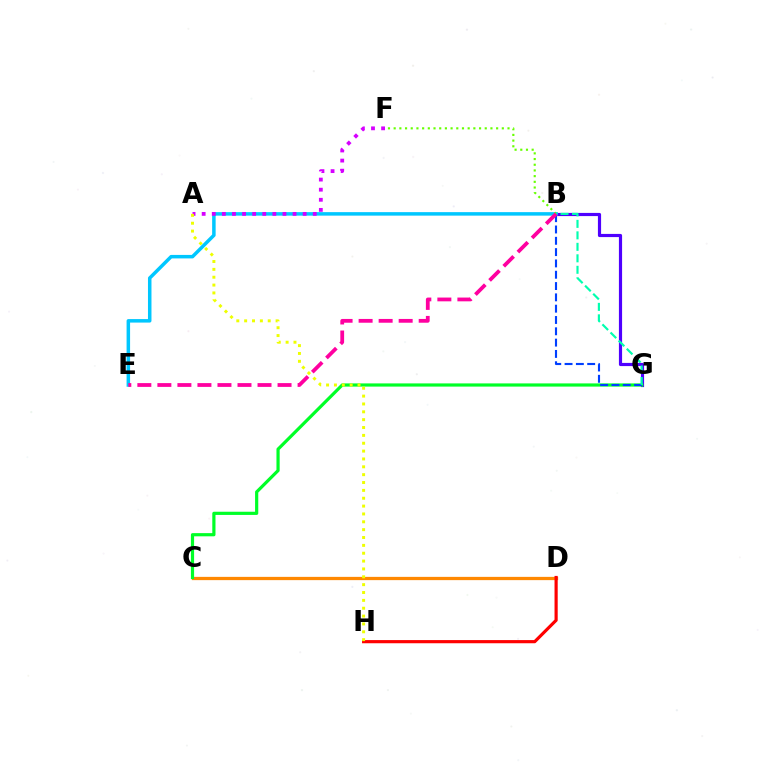{('B', 'G'): [{'color': '#4f00ff', 'line_style': 'solid', 'thickness': 2.28}, {'color': '#003fff', 'line_style': 'dashed', 'thickness': 1.54}, {'color': '#00ffaf', 'line_style': 'dashed', 'thickness': 1.56}], ('B', 'E'): [{'color': '#00c7ff', 'line_style': 'solid', 'thickness': 2.52}, {'color': '#ff00a0', 'line_style': 'dashed', 'thickness': 2.72}], ('C', 'D'): [{'color': '#ff8800', 'line_style': 'solid', 'thickness': 2.35}], ('C', 'G'): [{'color': '#00ff27', 'line_style': 'solid', 'thickness': 2.3}], ('B', 'F'): [{'color': '#66ff00', 'line_style': 'dotted', 'thickness': 1.55}], ('D', 'H'): [{'color': '#ff0000', 'line_style': 'solid', 'thickness': 2.28}], ('A', 'F'): [{'color': '#d600ff', 'line_style': 'dotted', 'thickness': 2.74}], ('A', 'H'): [{'color': '#eeff00', 'line_style': 'dotted', 'thickness': 2.13}]}